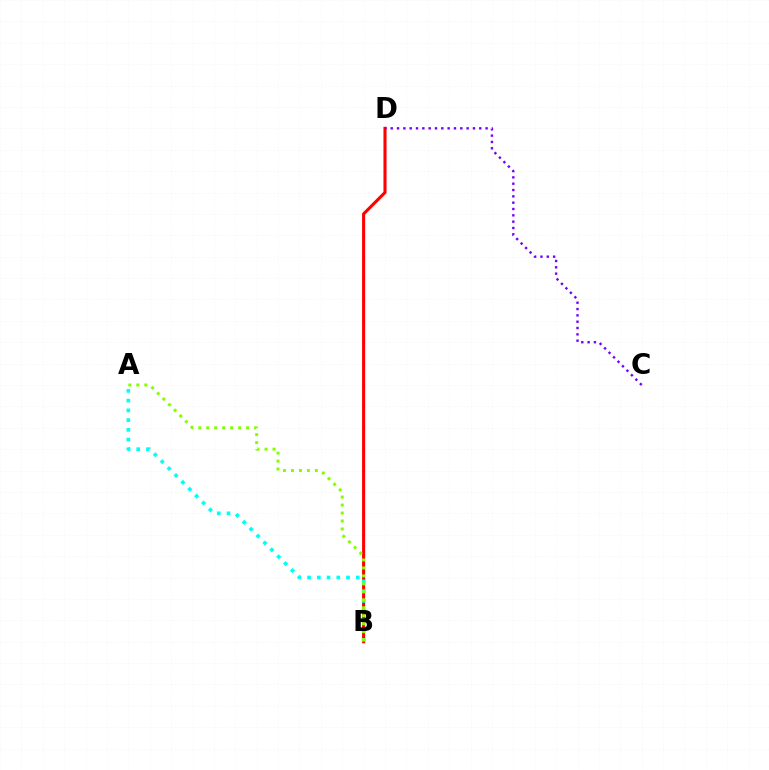{('B', 'D'): [{'color': '#ff0000', 'line_style': 'solid', 'thickness': 2.21}], ('C', 'D'): [{'color': '#7200ff', 'line_style': 'dotted', 'thickness': 1.72}], ('A', 'B'): [{'color': '#00fff6', 'line_style': 'dotted', 'thickness': 2.65}, {'color': '#84ff00', 'line_style': 'dotted', 'thickness': 2.17}]}